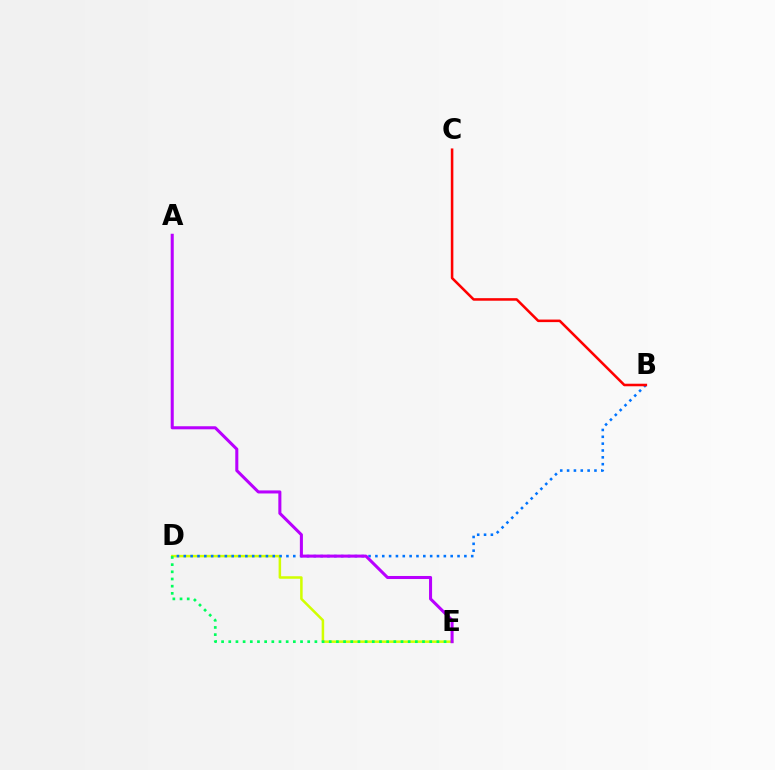{('D', 'E'): [{'color': '#d1ff00', 'line_style': 'solid', 'thickness': 1.81}, {'color': '#00ff5c', 'line_style': 'dotted', 'thickness': 1.95}], ('B', 'D'): [{'color': '#0074ff', 'line_style': 'dotted', 'thickness': 1.86}], ('B', 'C'): [{'color': '#ff0000', 'line_style': 'solid', 'thickness': 1.84}], ('A', 'E'): [{'color': '#b900ff', 'line_style': 'solid', 'thickness': 2.19}]}